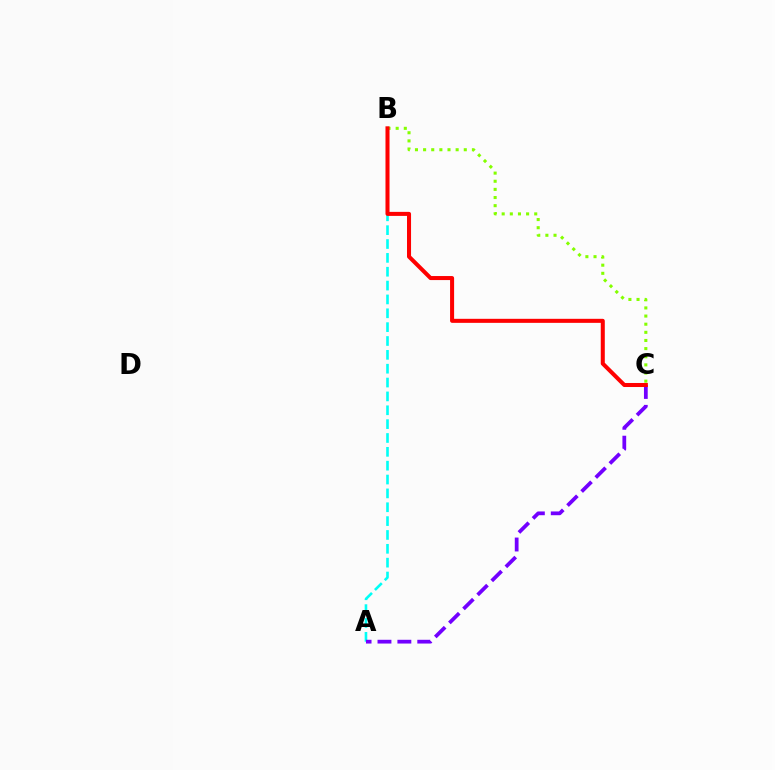{('A', 'B'): [{'color': '#00fff6', 'line_style': 'dashed', 'thickness': 1.88}], ('A', 'C'): [{'color': '#7200ff', 'line_style': 'dashed', 'thickness': 2.7}], ('B', 'C'): [{'color': '#84ff00', 'line_style': 'dotted', 'thickness': 2.21}, {'color': '#ff0000', 'line_style': 'solid', 'thickness': 2.91}]}